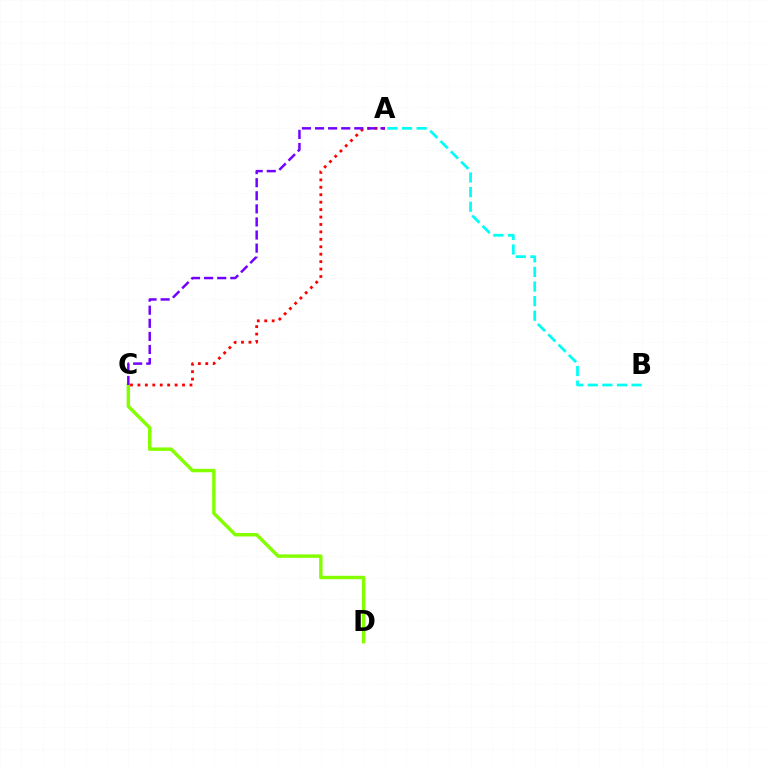{('A', 'B'): [{'color': '#00fff6', 'line_style': 'dashed', 'thickness': 1.98}], ('C', 'D'): [{'color': '#84ff00', 'line_style': 'solid', 'thickness': 2.49}], ('A', 'C'): [{'color': '#ff0000', 'line_style': 'dotted', 'thickness': 2.02}, {'color': '#7200ff', 'line_style': 'dashed', 'thickness': 1.78}]}